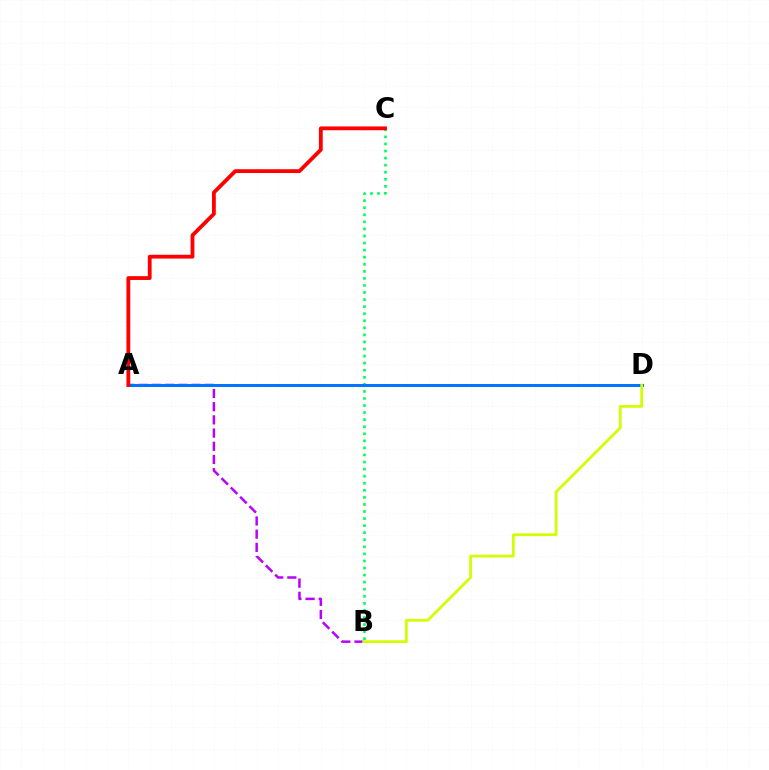{('B', 'C'): [{'color': '#00ff5c', 'line_style': 'dotted', 'thickness': 1.92}], ('A', 'B'): [{'color': '#b900ff', 'line_style': 'dashed', 'thickness': 1.79}], ('A', 'D'): [{'color': '#0074ff', 'line_style': 'solid', 'thickness': 2.15}], ('B', 'D'): [{'color': '#d1ff00', 'line_style': 'solid', 'thickness': 1.98}], ('A', 'C'): [{'color': '#ff0000', 'line_style': 'solid', 'thickness': 2.74}]}